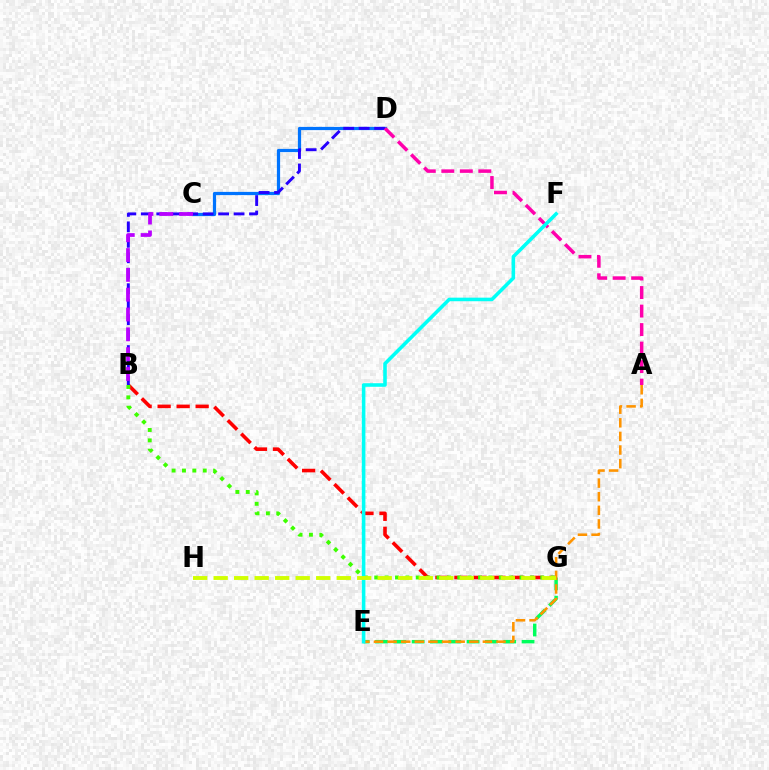{('B', 'G'): [{'color': '#ff0000', 'line_style': 'dashed', 'thickness': 2.58}, {'color': '#3dff00', 'line_style': 'dotted', 'thickness': 2.82}], ('C', 'D'): [{'color': '#0074ff', 'line_style': 'solid', 'thickness': 2.32}], ('B', 'D'): [{'color': '#2500ff', 'line_style': 'dashed', 'thickness': 2.1}], ('E', 'G'): [{'color': '#00ff5c', 'line_style': 'dashed', 'thickness': 2.49}], ('B', 'C'): [{'color': '#b900ff', 'line_style': 'dashed', 'thickness': 2.69}], ('A', 'D'): [{'color': '#ff00ac', 'line_style': 'dashed', 'thickness': 2.52}], ('A', 'E'): [{'color': '#ff9400', 'line_style': 'dashed', 'thickness': 1.85}], ('E', 'F'): [{'color': '#00fff6', 'line_style': 'solid', 'thickness': 2.57}], ('G', 'H'): [{'color': '#d1ff00', 'line_style': 'dashed', 'thickness': 2.79}]}